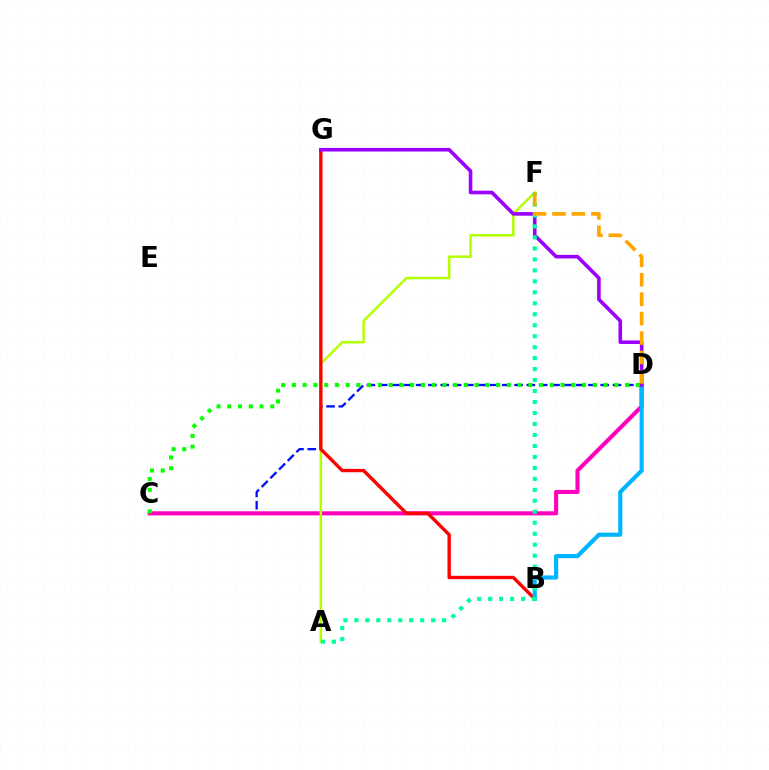{('C', 'D'): [{'color': '#0010ff', 'line_style': 'dashed', 'thickness': 1.67}, {'color': '#ff00bd', 'line_style': 'solid', 'thickness': 2.96}, {'color': '#08ff00', 'line_style': 'dotted', 'thickness': 2.92}], ('A', 'F'): [{'color': '#b3ff00', 'line_style': 'solid', 'thickness': 1.8}, {'color': '#00ff9d', 'line_style': 'dotted', 'thickness': 2.98}], ('B', 'G'): [{'color': '#ff0000', 'line_style': 'solid', 'thickness': 2.44}], ('B', 'D'): [{'color': '#00b5ff', 'line_style': 'solid', 'thickness': 2.97}], ('D', 'G'): [{'color': '#9b00ff', 'line_style': 'solid', 'thickness': 2.59}], ('D', 'F'): [{'color': '#ffa500', 'line_style': 'dashed', 'thickness': 2.64}]}